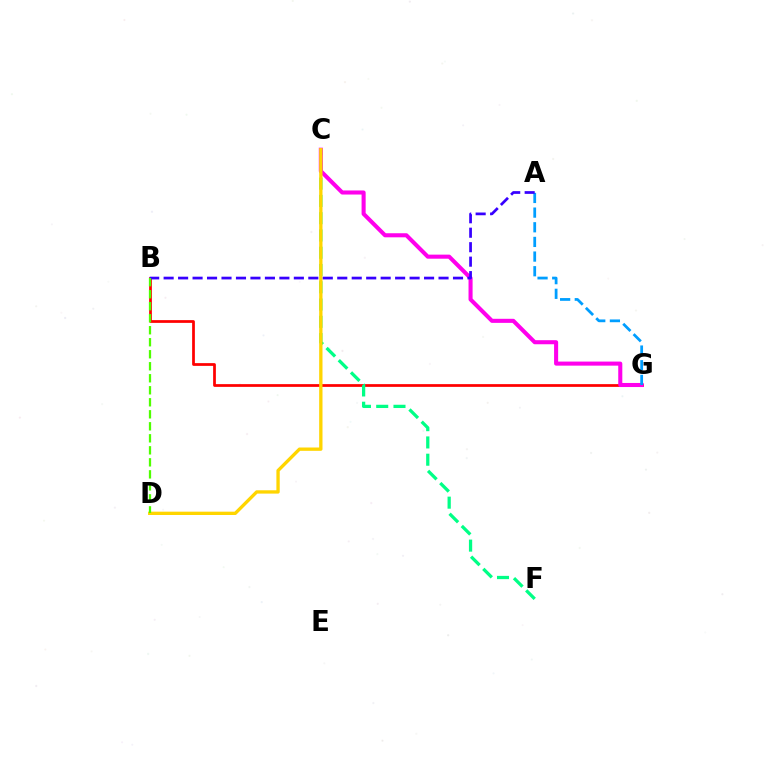{('B', 'G'): [{'color': '#ff0000', 'line_style': 'solid', 'thickness': 1.97}], ('C', 'F'): [{'color': '#00ff86', 'line_style': 'dashed', 'thickness': 2.35}], ('C', 'G'): [{'color': '#ff00ed', 'line_style': 'solid', 'thickness': 2.93}], ('C', 'D'): [{'color': '#ffd500', 'line_style': 'solid', 'thickness': 2.39}], ('A', 'G'): [{'color': '#009eff', 'line_style': 'dashed', 'thickness': 1.99}], ('A', 'B'): [{'color': '#3700ff', 'line_style': 'dashed', 'thickness': 1.97}], ('B', 'D'): [{'color': '#4fff00', 'line_style': 'dashed', 'thickness': 1.63}]}